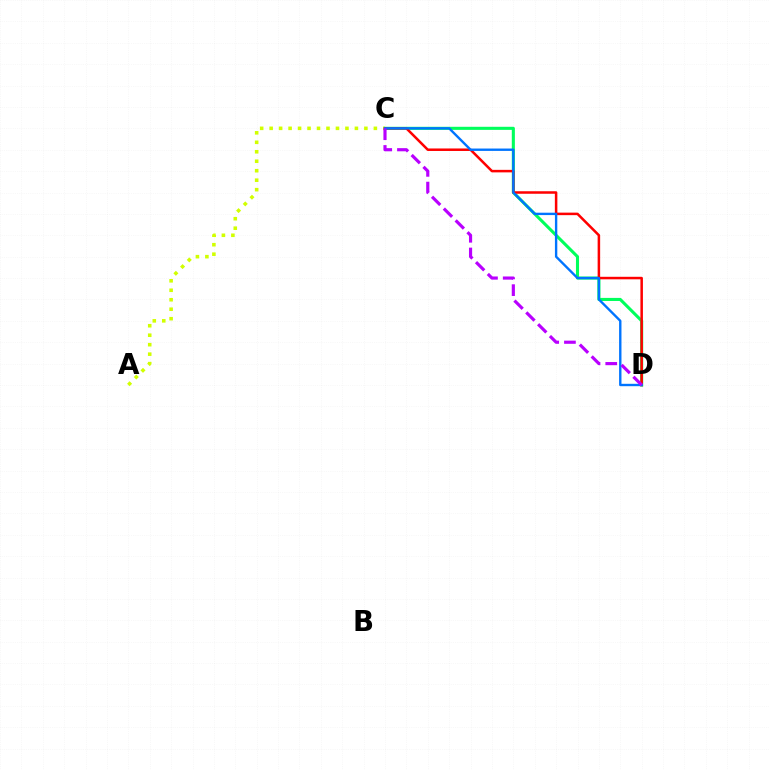{('C', 'D'): [{'color': '#00ff5c', 'line_style': 'solid', 'thickness': 2.22}, {'color': '#ff0000', 'line_style': 'solid', 'thickness': 1.81}, {'color': '#0074ff', 'line_style': 'solid', 'thickness': 1.71}, {'color': '#b900ff', 'line_style': 'dashed', 'thickness': 2.27}], ('A', 'C'): [{'color': '#d1ff00', 'line_style': 'dotted', 'thickness': 2.57}]}